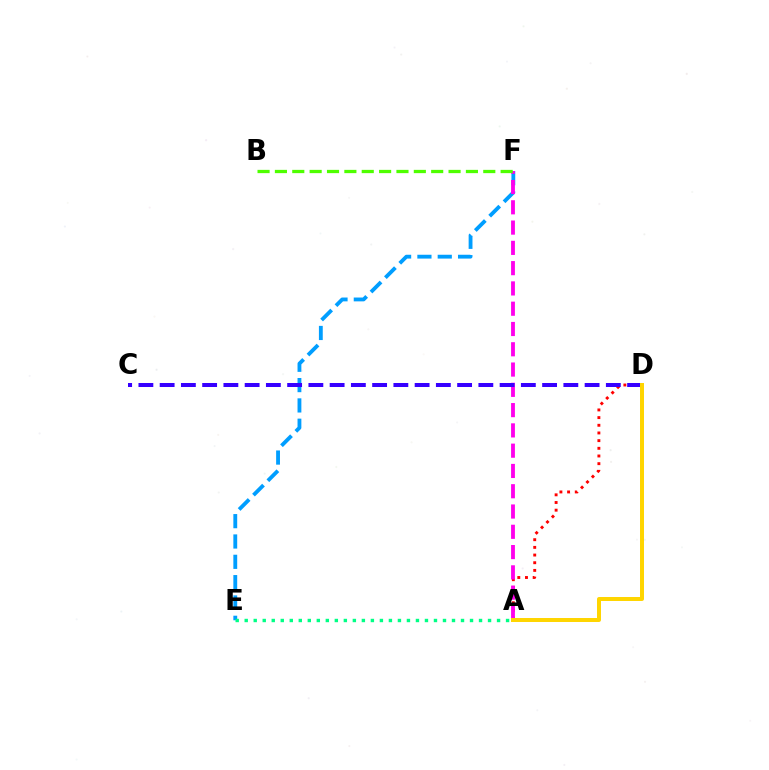{('A', 'D'): [{'color': '#ff0000', 'line_style': 'dotted', 'thickness': 2.09}, {'color': '#ffd500', 'line_style': 'solid', 'thickness': 2.87}], ('E', 'F'): [{'color': '#009eff', 'line_style': 'dashed', 'thickness': 2.76}], ('A', 'E'): [{'color': '#00ff86', 'line_style': 'dotted', 'thickness': 2.45}], ('A', 'F'): [{'color': '#ff00ed', 'line_style': 'dashed', 'thickness': 2.76}], ('C', 'D'): [{'color': '#3700ff', 'line_style': 'dashed', 'thickness': 2.89}], ('B', 'F'): [{'color': '#4fff00', 'line_style': 'dashed', 'thickness': 2.36}]}